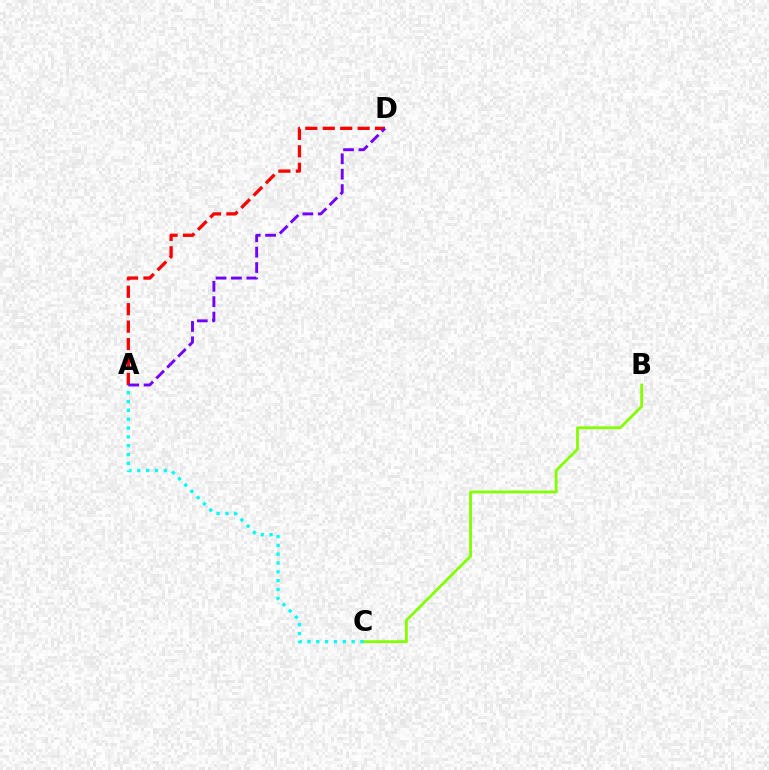{('A', 'D'): [{'color': '#ff0000', 'line_style': 'dashed', 'thickness': 2.37}, {'color': '#7200ff', 'line_style': 'dashed', 'thickness': 2.09}], ('B', 'C'): [{'color': '#84ff00', 'line_style': 'solid', 'thickness': 2.04}], ('A', 'C'): [{'color': '#00fff6', 'line_style': 'dotted', 'thickness': 2.4}]}